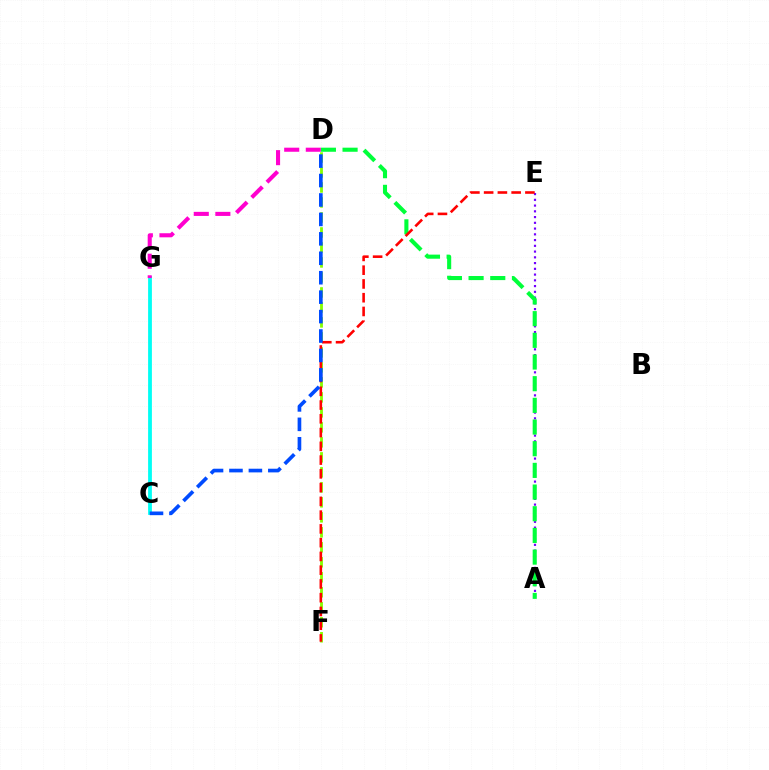{('A', 'E'): [{'color': '#7200ff', 'line_style': 'dotted', 'thickness': 1.56}], ('D', 'F'): [{'color': '#84ff00', 'line_style': 'dashed', 'thickness': 2.04}], ('A', 'D'): [{'color': '#00ff39', 'line_style': 'dashed', 'thickness': 2.94}], ('E', 'F'): [{'color': '#ff0000', 'line_style': 'dashed', 'thickness': 1.87}], ('C', 'G'): [{'color': '#ffbd00', 'line_style': 'dashed', 'thickness': 1.64}, {'color': '#00fff6', 'line_style': 'solid', 'thickness': 2.72}], ('D', 'G'): [{'color': '#ff00cf', 'line_style': 'dashed', 'thickness': 2.93}], ('C', 'D'): [{'color': '#004bff', 'line_style': 'dashed', 'thickness': 2.64}]}